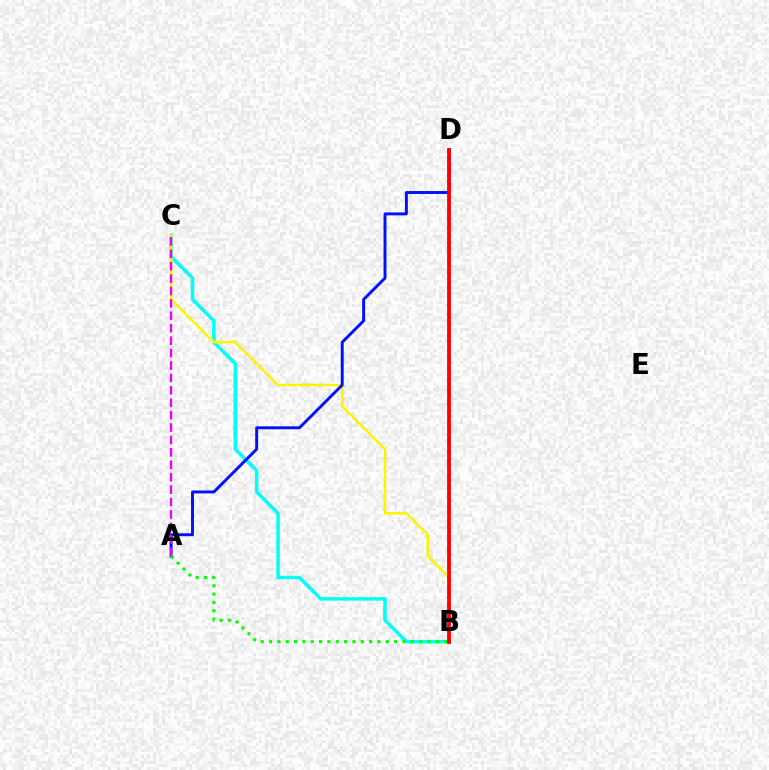{('B', 'C'): [{'color': '#00fff6', 'line_style': 'solid', 'thickness': 2.51}, {'color': '#fcf500', 'line_style': 'solid', 'thickness': 1.83}], ('A', 'D'): [{'color': '#0010ff', 'line_style': 'solid', 'thickness': 2.1}], ('A', 'C'): [{'color': '#ee00ff', 'line_style': 'dashed', 'thickness': 1.69}], ('A', 'B'): [{'color': '#08ff00', 'line_style': 'dotted', 'thickness': 2.26}], ('B', 'D'): [{'color': '#ff0000', 'line_style': 'solid', 'thickness': 2.74}]}